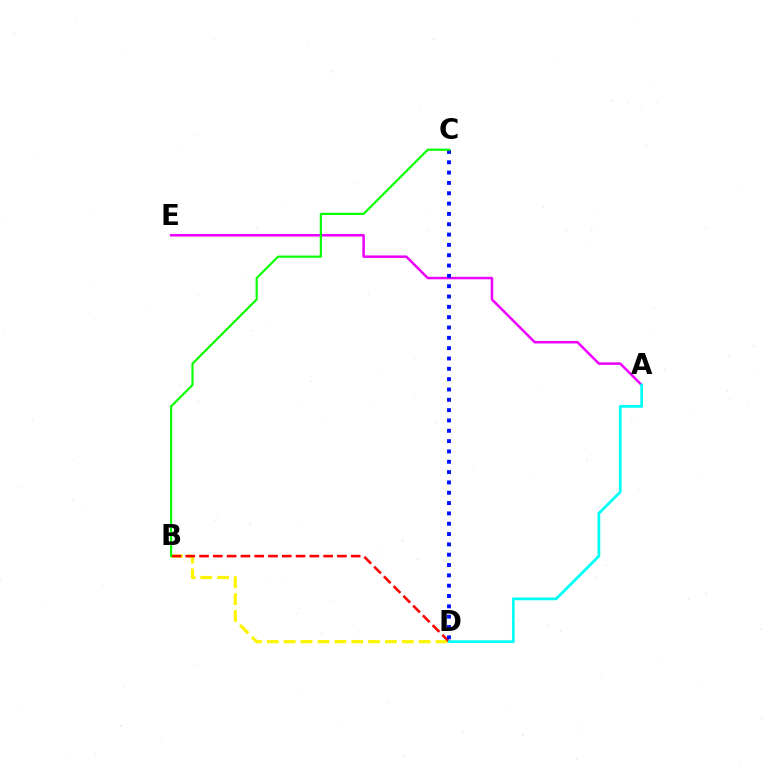{('B', 'D'): [{'color': '#fcf500', 'line_style': 'dashed', 'thickness': 2.29}, {'color': '#ff0000', 'line_style': 'dashed', 'thickness': 1.87}], ('A', 'E'): [{'color': '#ee00ff', 'line_style': 'solid', 'thickness': 1.8}], ('A', 'D'): [{'color': '#00fff6', 'line_style': 'solid', 'thickness': 1.98}], ('C', 'D'): [{'color': '#0010ff', 'line_style': 'dotted', 'thickness': 2.81}], ('B', 'C'): [{'color': '#08ff00', 'line_style': 'solid', 'thickness': 1.55}]}